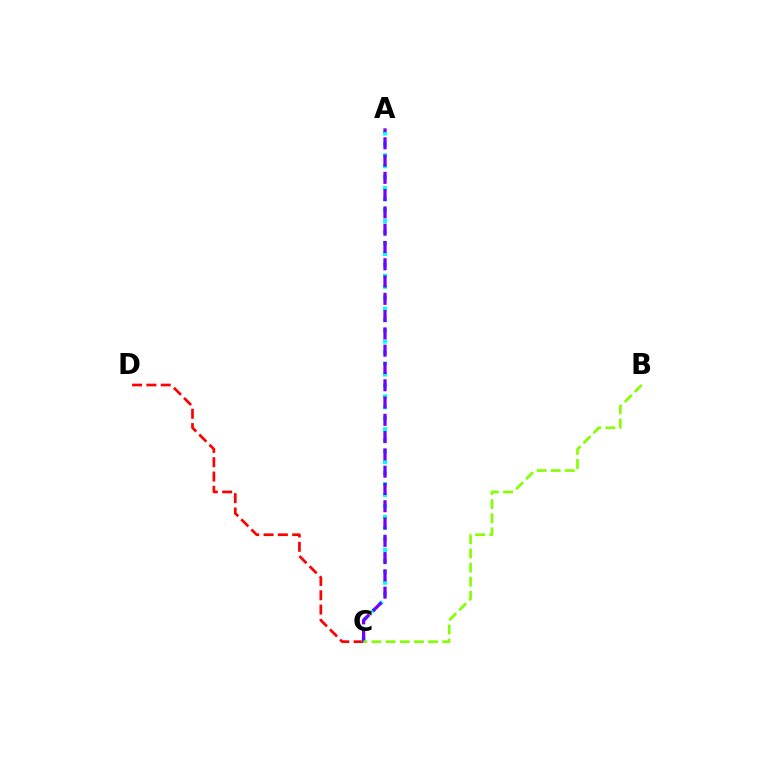{('C', 'D'): [{'color': '#ff0000', 'line_style': 'dashed', 'thickness': 1.95}], ('A', 'C'): [{'color': '#00fff6', 'line_style': 'dotted', 'thickness': 2.98}, {'color': '#7200ff', 'line_style': 'dashed', 'thickness': 2.35}], ('B', 'C'): [{'color': '#84ff00', 'line_style': 'dashed', 'thickness': 1.92}]}